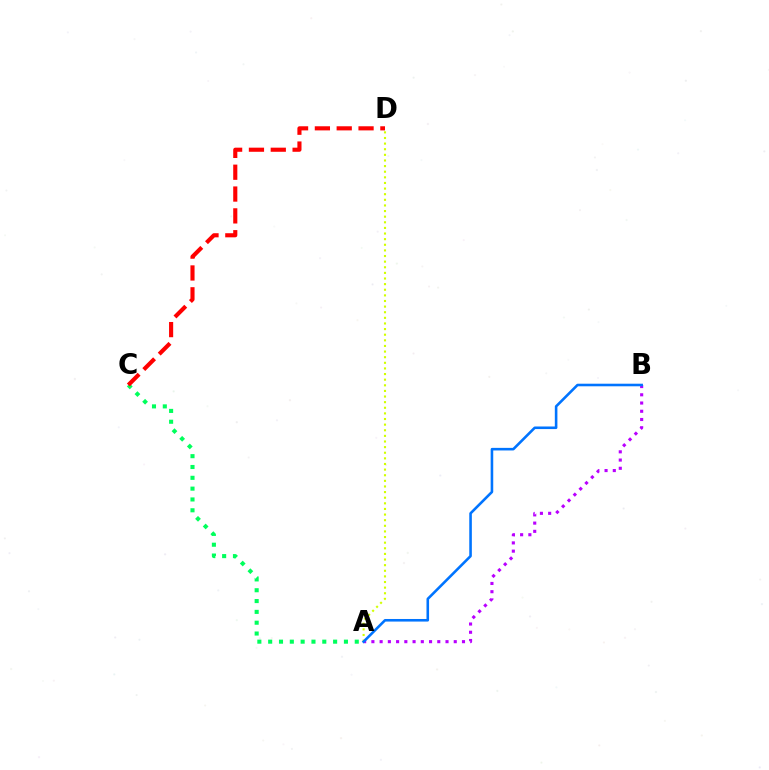{('A', 'D'): [{'color': '#d1ff00', 'line_style': 'dotted', 'thickness': 1.53}], ('A', 'C'): [{'color': '#00ff5c', 'line_style': 'dotted', 'thickness': 2.94}], ('A', 'B'): [{'color': '#b900ff', 'line_style': 'dotted', 'thickness': 2.24}, {'color': '#0074ff', 'line_style': 'solid', 'thickness': 1.86}], ('C', 'D'): [{'color': '#ff0000', 'line_style': 'dashed', 'thickness': 2.97}]}